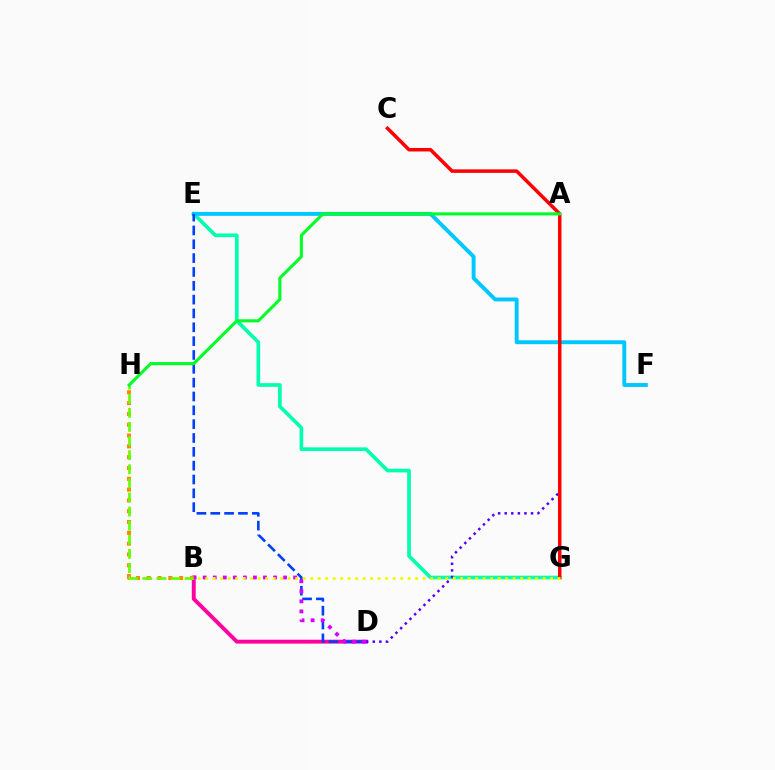{('E', 'G'): [{'color': '#00ffaf', 'line_style': 'solid', 'thickness': 2.63}], ('E', 'F'): [{'color': '#00c7ff', 'line_style': 'solid', 'thickness': 2.82}], ('B', 'D'): [{'color': '#ff00a0', 'line_style': 'solid', 'thickness': 2.8}, {'color': '#d600ff', 'line_style': 'dotted', 'thickness': 2.73}], ('A', 'D'): [{'color': '#4f00ff', 'line_style': 'dotted', 'thickness': 1.79}], ('B', 'H'): [{'color': '#ff8800', 'line_style': 'dotted', 'thickness': 2.94}, {'color': '#66ff00', 'line_style': 'dashed', 'thickness': 1.92}], ('C', 'G'): [{'color': '#ff0000', 'line_style': 'solid', 'thickness': 2.52}], ('D', 'E'): [{'color': '#003fff', 'line_style': 'dashed', 'thickness': 1.88}], ('B', 'G'): [{'color': '#eeff00', 'line_style': 'dotted', 'thickness': 2.04}], ('A', 'H'): [{'color': '#00ff27', 'line_style': 'solid', 'thickness': 2.22}]}